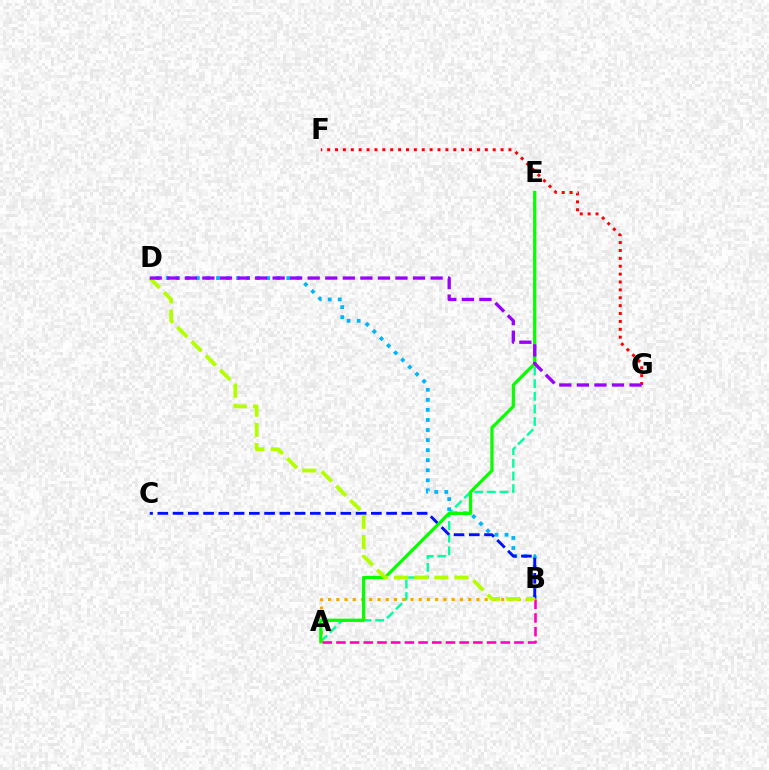{('A', 'E'): [{'color': '#00ff9d', 'line_style': 'dashed', 'thickness': 1.72}, {'color': '#08ff00', 'line_style': 'solid', 'thickness': 2.34}], ('B', 'D'): [{'color': '#00b5ff', 'line_style': 'dotted', 'thickness': 2.73}, {'color': '#b3ff00', 'line_style': 'dashed', 'thickness': 2.74}], ('B', 'C'): [{'color': '#0010ff', 'line_style': 'dashed', 'thickness': 2.07}], ('A', 'B'): [{'color': '#ffa500', 'line_style': 'dotted', 'thickness': 2.24}, {'color': '#ff00bd', 'line_style': 'dashed', 'thickness': 1.86}], ('F', 'G'): [{'color': '#ff0000', 'line_style': 'dotted', 'thickness': 2.14}], ('D', 'G'): [{'color': '#9b00ff', 'line_style': 'dashed', 'thickness': 2.38}]}